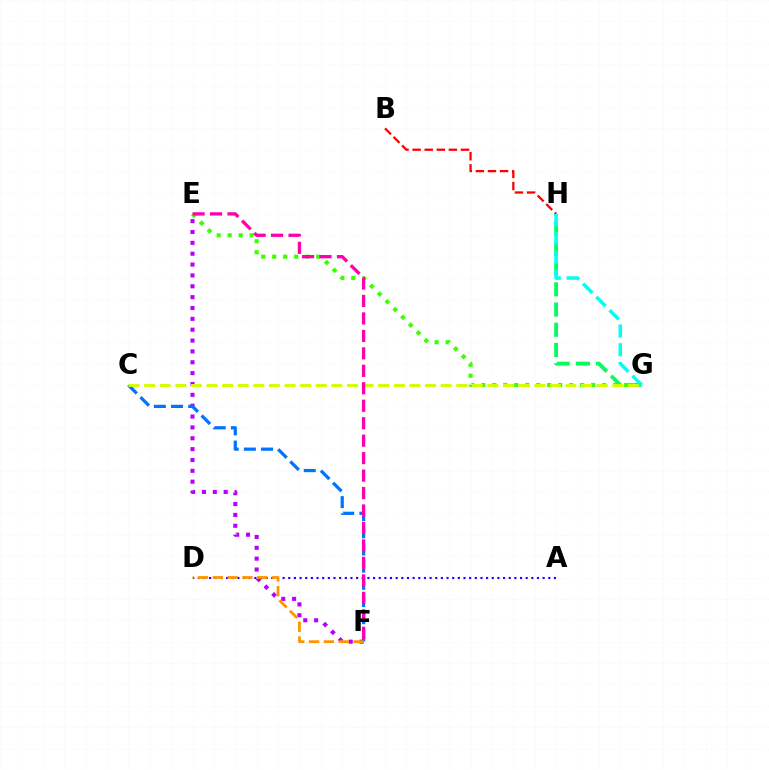{('A', 'D'): [{'color': '#2500ff', 'line_style': 'dotted', 'thickness': 1.54}], ('E', 'G'): [{'color': '#3dff00', 'line_style': 'dotted', 'thickness': 2.99}], ('G', 'H'): [{'color': '#00ff5c', 'line_style': 'dashed', 'thickness': 2.74}, {'color': '#00fff6', 'line_style': 'dashed', 'thickness': 2.55}], ('E', 'F'): [{'color': '#b900ff', 'line_style': 'dotted', 'thickness': 2.95}, {'color': '#ff00ac', 'line_style': 'dashed', 'thickness': 2.37}], ('C', 'F'): [{'color': '#0074ff', 'line_style': 'dashed', 'thickness': 2.33}], ('C', 'G'): [{'color': '#d1ff00', 'line_style': 'dashed', 'thickness': 2.12}], ('B', 'H'): [{'color': '#ff0000', 'line_style': 'dashed', 'thickness': 1.64}], ('D', 'F'): [{'color': '#ff9400', 'line_style': 'dashed', 'thickness': 2.01}]}